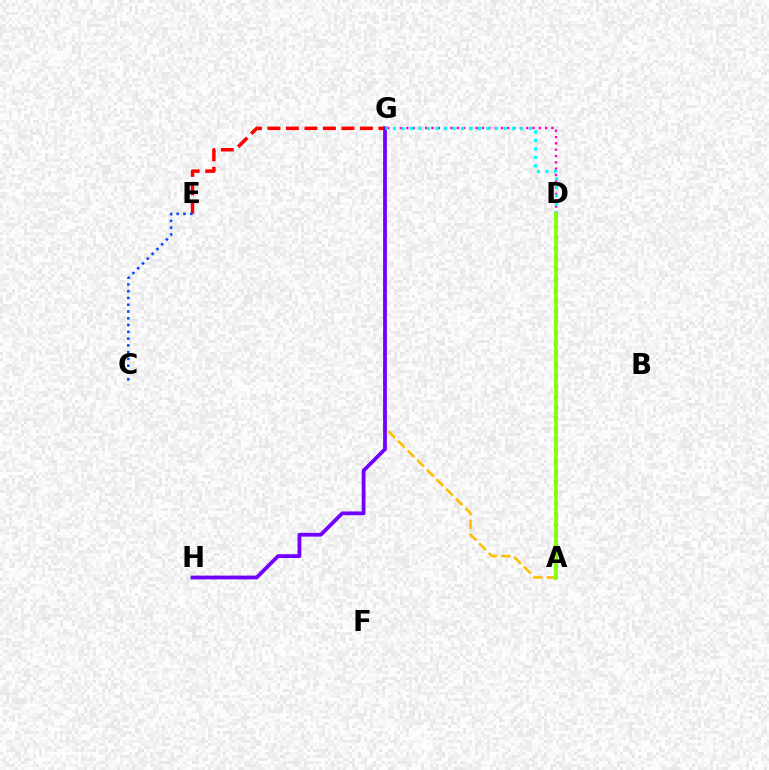{('A', 'G'): [{'color': '#ffbd00', 'line_style': 'dashed', 'thickness': 1.85}], ('A', 'D'): [{'color': '#00ff39', 'line_style': 'dotted', 'thickness': 2.89}, {'color': '#84ff00', 'line_style': 'solid', 'thickness': 2.61}], ('E', 'G'): [{'color': '#ff0000', 'line_style': 'dashed', 'thickness': 2.51}], ('G', 'H'): [{'color': '#7200ff', 'line_style': 'solid', 'thickness': 2.72}], ('C', 'E'): [{'color': '#004bff', 'line_style': 'dotted', 'thickness': 1.84}], ('D', 'G'): [{'color': '#ff00cf', 'line_style': 'dotted', 'thickness': 1.72}, {'color': '#00fff6', 'line_style': 'dotted', 'thickness': 2.31}]}